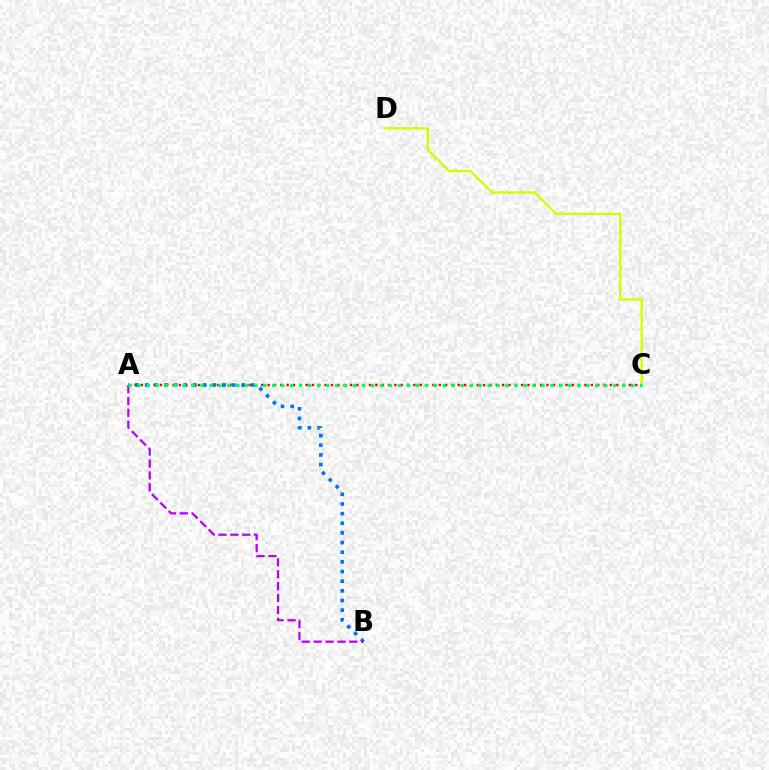{('C', 'D'): [{'color': '#d1ff00', 'line_style': 'solid', 'thickness': 1.68}], ('A', 'C'): [{'color': '#ff0000', 'line_style': 'dotted', 'thickness': 1.72}, {'color': '#00ff5c', 'line_style': 'dotted', 'thickness': 2.44}], ('A', 'B'): [{'color': '#0074ff', 'line_style': 'dotted', 'thickness': 2.62}, {'color': '#b900ff', 'line_style': 'dashed', 'thickness': 1.62}]}